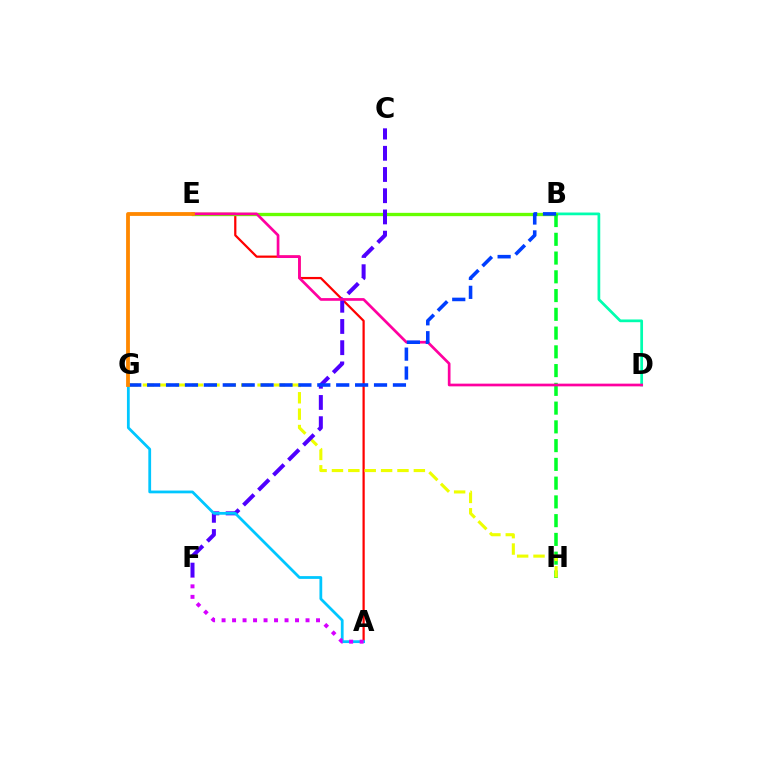{('A', 'E'): [{'color': '#ff0000', 'line_style': 'solid', 'thickness': 1.61}], ('B', 'D'): [{'color': '#00ffaf', 'line_style': 'solid', 'thickness': 1.97}], ('B', 'E'): [{'color': '#66ff00', 'line_style': 'solid', 'thickness': 2.39}], ('B', 'H'): [{'color': '#00ff27', 'line_style': 'dashed', 'thickness': 2.55}], ('G', 'H'): [{'color': '#eeff00', 'line_style': 'dashed', 'thickness': 2.22}], ('C', 'F'): [{'color': '#4f00ff', 'line_style': 'dashed', 'thickness': 2.88}], ('D', 'E'): [{'color': '#ff00a0', 'line_style': 'solid', 'thickness': 1.94}], ('B', 'G'): [{'color': '#003fff', 'line_style': 'dashed', 'thickness': 2.57}], ('A', 'G'): [{'color': '#00c7ff', 'line_style': 'solid', 'thickness': 2.0}], ('E', 'G'): [{'color': '#ff8800', 'line_style': 'solid', 'thickness': 2.74}], ('A', 'F'): [{'color': '#d600ff', 'line_style': 'dotted', 'thickness': 2.85}]}